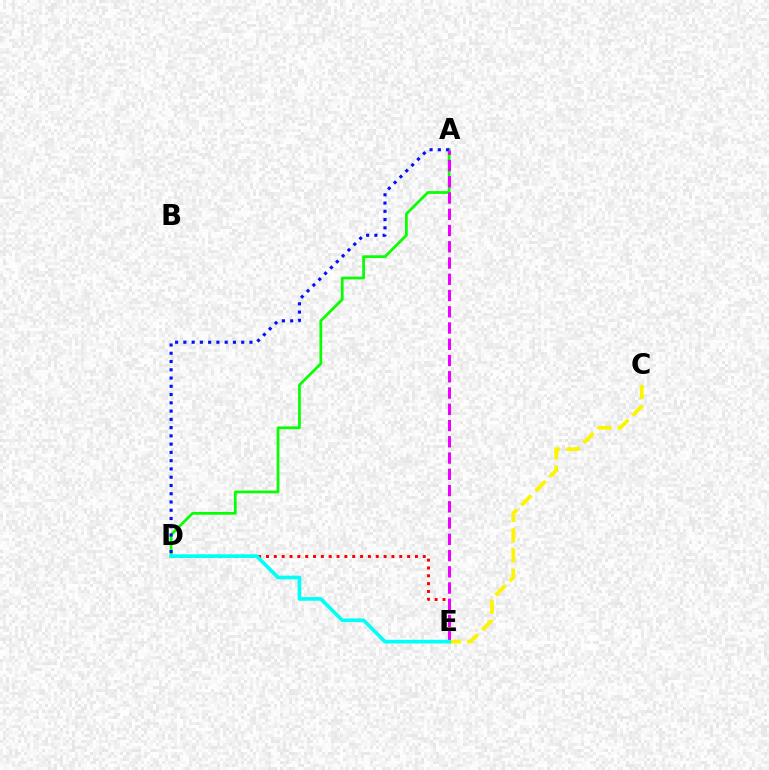{('A', 'D'): [{'color': '#08ff00', 'line_style': 'solid', 'thickness': 1.98}, {'color': '#0010ff', 'line_style': 'dotted', 'thickness': 2.24}], ('D', 'E'): [{'color': '#ff0000', 'line_style': 'dotted', 'thickness': 2.13}, {'color': '#00fff6', 'line_style': 'solid', 'thickness': 2.64}], ('C', 'E'): [{'color': '#fcf500', 'line_style': 'dashed', 'thickness': 2.73}], ('A', 'E'): [{'color': '#ee00ff', 'line_style': 'dashed', 'thickness': 2.21}]}